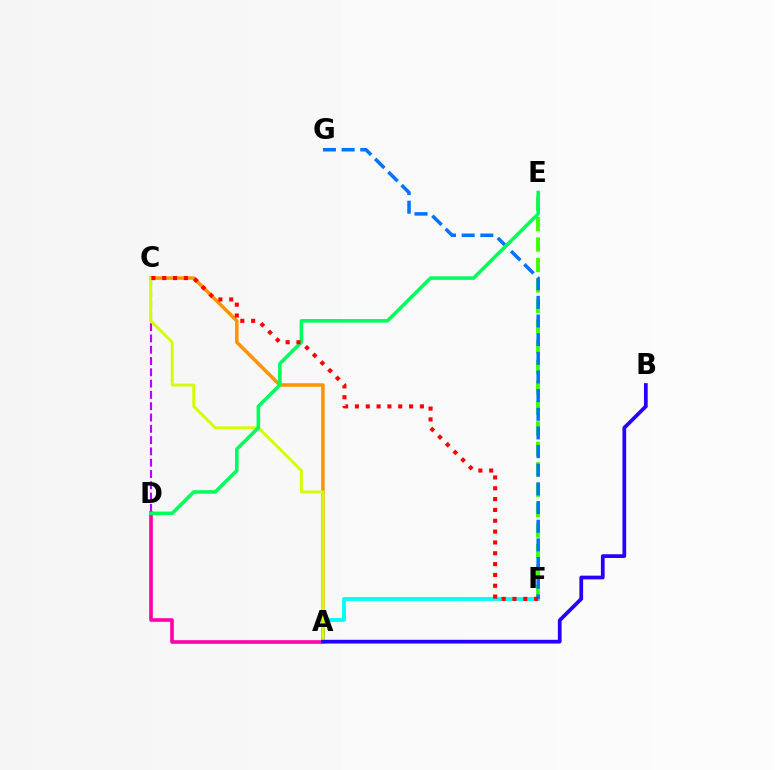{('A', 'D'): [{'color': '#ff00ac', 'line_style': 'solid', 'thickness': 2.61}], ('A', 'F'): [{'color': '#00fff6', 'line_style': 'solid', 'thickness': 2.76}], ('A', 'C'): [{'color': '#ff9400', 'line_style': 'solid', 'thickness': 2.53}, {'color': '#d1ff00', 'line_style': 'solid', 'thickness': 2.11}], ('C', 'D'): [{'color': '#b900ff', 'line_style': 'dashed', 'thickness': 1.53}], ('E', 'F'): [{'color': '#3dff00', 'line_style': 'dashed', 'thickness': 2.78}], ('F', 'G'): [{'color': '#0074ff', 'line_style': 'dashed', 'thickness': 2.53}], ('D', 'E'): [{'color': '#00ff5c', 'line_style': 'solid', 'thickness': 2.56}], ('A', 'B'): [{'color': '#2500ff', 'line_style': 'solid', 'thickness': 2.69}], ('C', 'F'): [{'color': '#ff0000', 'line_style': 'dotted', 'thickness': 2.94}]}